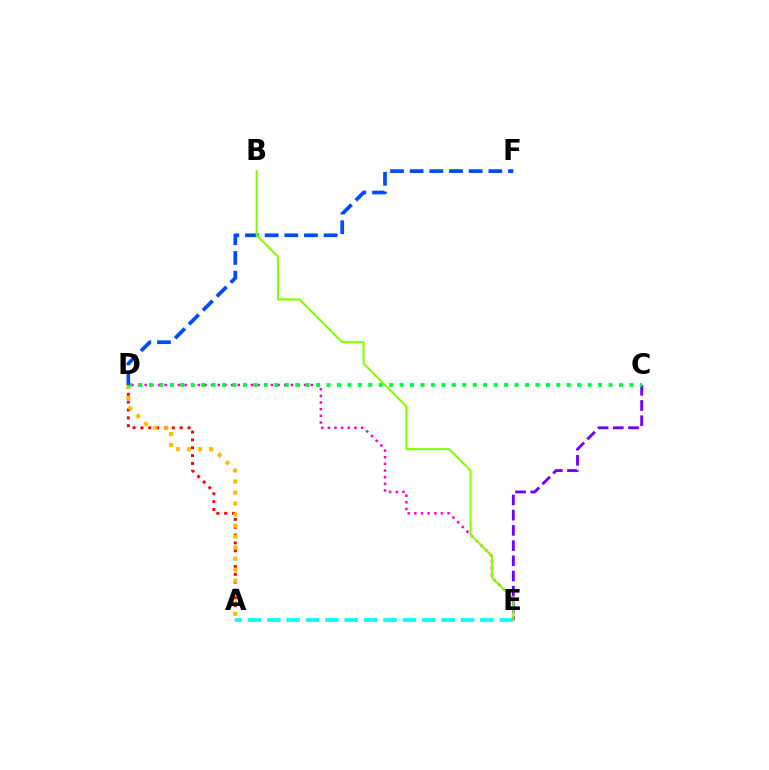{('D', 'E'): [{'color': '#ff00cf', 'line_style': 'dotted', 'thickness': 1.81}], ('A', 'D'): [{'color': '#ff0000', 'line_style': 'dotted', 'thickness': 2.13}, {'color': '#ffbd00', 'line_style': 'dotted', 'thickness': 2.99}], ('A', 'E'): [{'color': '#00fff6', 'line_style': 'dashed', 'thickness': 2.63}], ('C', 'E'): [{'color': '#7200ff', 'line_style': 'dashed', 'thickness': 2.07}], ('C', 'D'): [{'color': '#00ff39', 'line_style': 'dotted', 'thickness': 2.84}], ('D', 'F'): [{'color': '#004bff', 'line_style': 'dashed', 'thickness': 2.67}], ('B', 'E'): [{'color': '#84ff00', 'line_style': 'solid', 'thickness': 1.52}]}